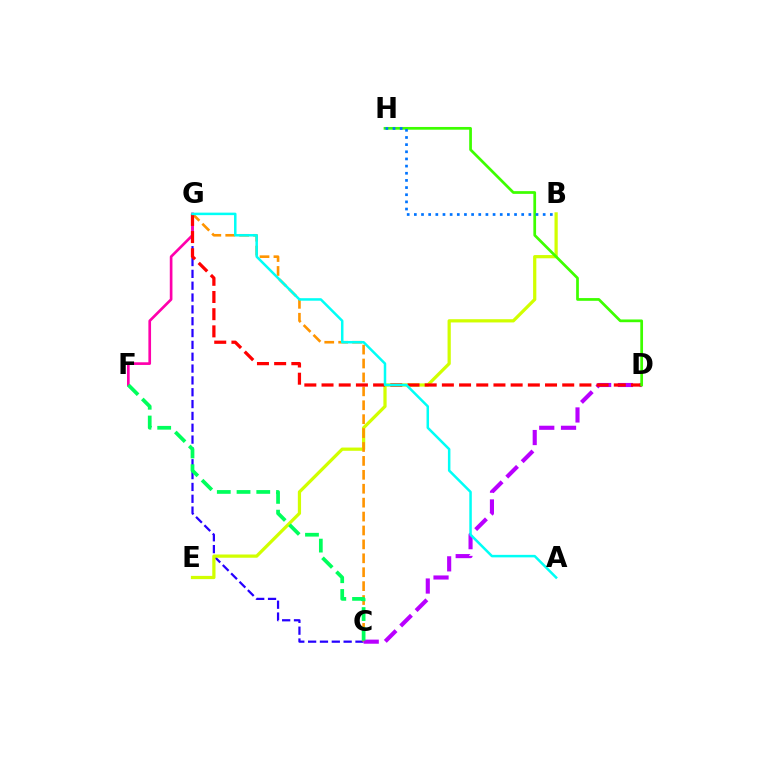{('C', 'G'): [{'color': '#2500ff', 'line_style': 'dashed', 'thickness': 1.61}, {'color': '#ff9400', 'line_style': 'dashed', 'thickness': 1.89}], ('F', 'G'): [{'color': '#ff00ac', 'line_style': 'solid', 'thickness': 1.92}], ('B', 'E'): [{'color': '#d1ff00', 'line_style': 'solid', 'thickness': 2.33}], ('C', 'D'): [{'color': '#b900ff', 'line_style': 'dashed', 'thickness': 2.96}], ('D', 'G'): [{'color': '#ff0000', 'line_style': 'dashed', 'thickness': 2.34}], ('D', 'H'): [{'color': '#3dff00', 'line_style': 'solid', 'thickness': 1.97}], ('A', 'G'): [{'color': '#00fff6', 'line_style': 'solid', 'thickness': 1.8}], ('C', 'F'): [{'color': '#00ff5c', 'line_style': 'dashed', 'thickness': 2.68}], ('B', 'H'): [{'color': '#0074ff', 'line_style': 'dotted', 'thickness': 1.94}]}